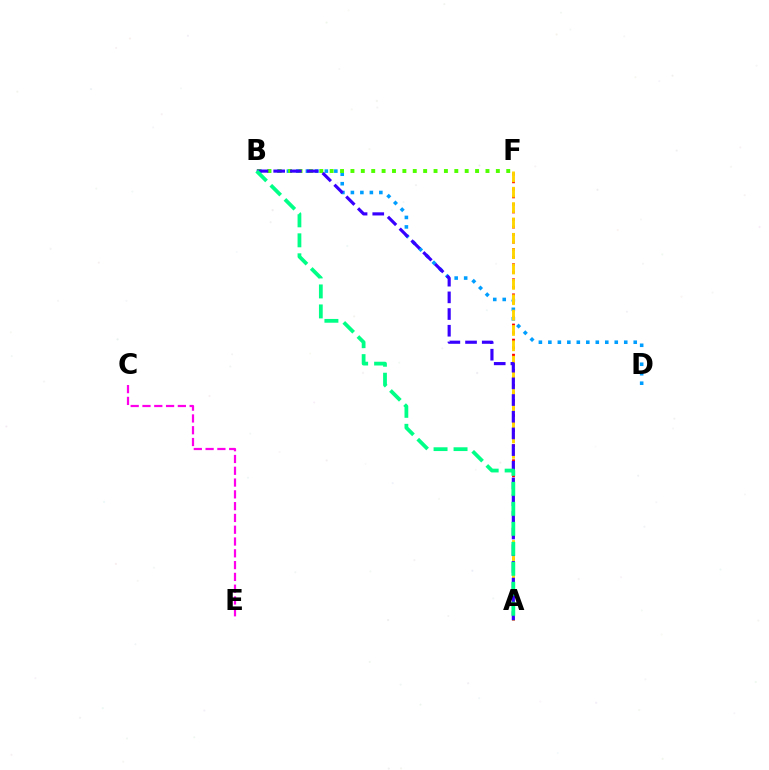{('A', 'F'): [{'color': '#ff0000', 'line_style': 'dotted', 'thickness': 2.05}, {'color': '#ffd500', 'line_style': 'dashed', 'thickness': 2.09}], ('B', 'D'): [{'color': '#009eff', 'line_style': 'dotted', 'thickness': 2.58}], ('B', 'F'): [{'color': '#4fff00', 'line_style': 'dotted', 'thickness': 2.82}], ('C', 'E'): [{'color': '#ff00ed', 'line_style': 'dashed', 'thickness': 1.6}], ('A', 'B'): [{'color': '#3700ff', 'line_style': 'dashed', 'thickness': 2.27}, {'color': '#00ff86', 'line_style': 'dashed', 'thickness': 2.72}]}